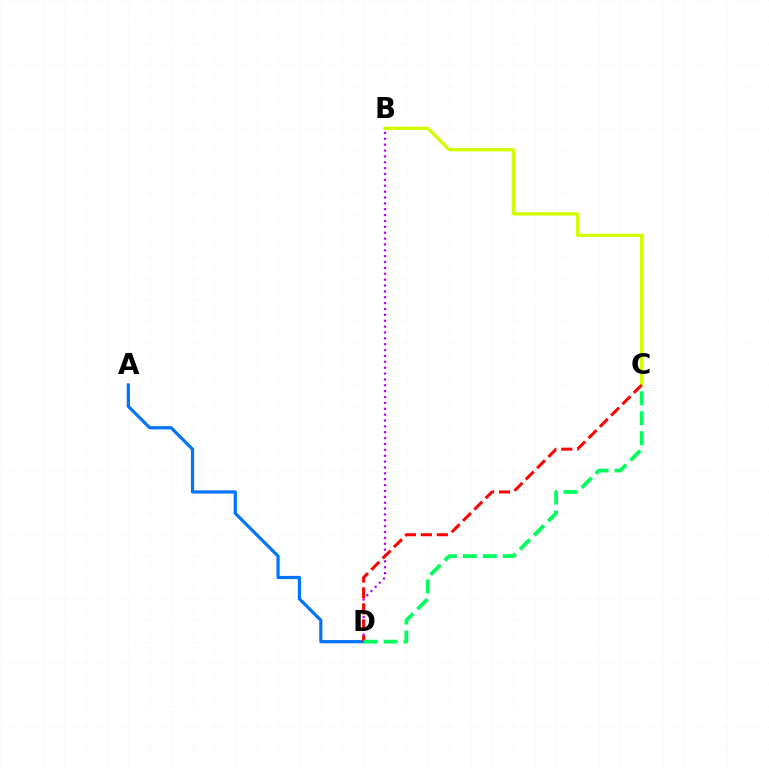{('B', 'D'): [{'color': '#b900ff', 'line_style': 'dotted', 'thickness': 1.59}], ('A', 'D'): [{'color': '#0074ff', 'line_style': 'solid', 'thickness': 2.3}], ('B', 'C'): [{'color': '#d1ff00', 'line_style': 'solid', 'thickness': 2.42}], ('C', 'D'): [{'color': '#ff0000', 'line_style': 'dashed', 'thickness': 2.17}, {'color': '#00ff5c', 'line_style': 'dashed', 'thickness': 2.71}]}